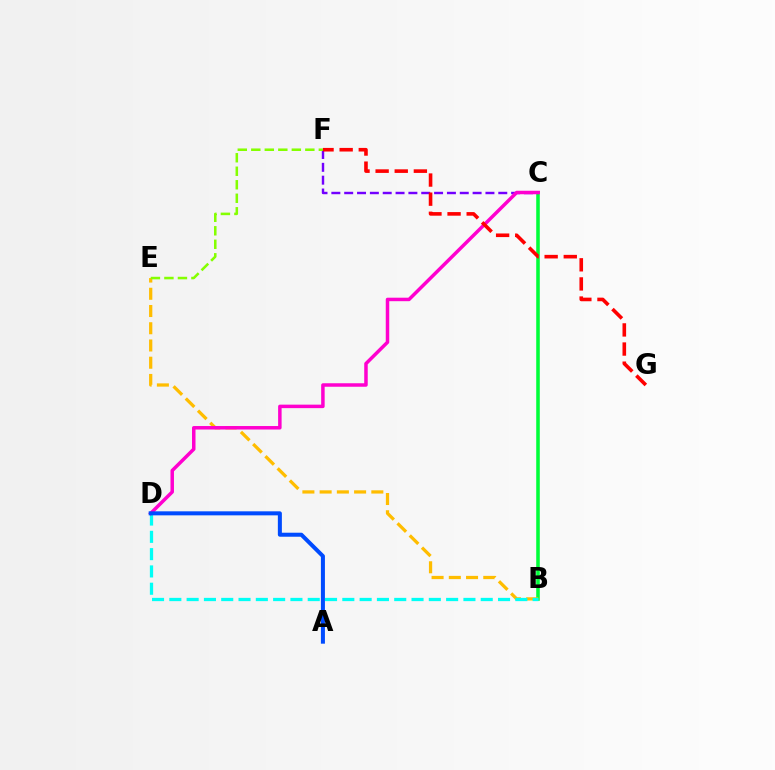{('B', 'C'): [{'color': '#00ff39', 'line_style': 'solid', 'thickness': 2.56}], ('B', 'E'): [{'color': '#ffbd00', 'line_style': 'dashed', 'thickness': 2.34}], ('B', 'D'): [{'color': '#00fff6', 'line_style': 'dashed', 'thickness': 2.35}], ('C', 'F'): [{'color': '#7200ff', 'line_style': 'dashed', 'thickness': 1.74}], ('C', 'D'): [{'color': '#ff00cf', 'line_style': 'solid', 'thickness': 2.51}], ('E', 'F'): [{'color': '#84ff00', 'line_style': 'dashed', 'thickness': 1.84}], ('A', 'D'): [{'color': '#004bff', 'line_style': 'solid', 'thickness': 2.89}], ('F', 'G'): [{'color': '#ff0000', 'line_style': 'dashed', 'thickness': 2.6}]}